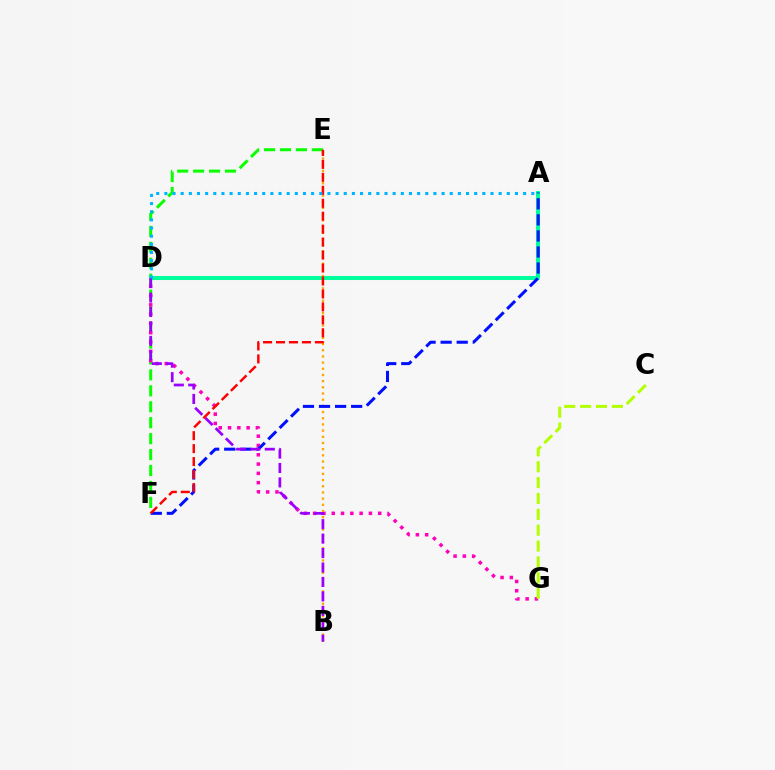{('E', 'F'): [{'color': '#08ff00', 'line_style': 'dashed', 'thickness': 2.17}, {'color': '#ff0000', 'line_style': 'dashed', 'thickness': 1.76}], ('A', 'D'): [{'color': '#00ff9d', 'line_style': 'solid', 'thickness': 2.91}, {'color': '#00b5ff', 'line_style': 'dotted', 'thickness': 2.22}], ('D', 'G'): [{'color': '#ff00bd', 'line_style': 'dotted', 'thickness': 2.53}], ('B', 'E'): [{'color': '#ffa500', 'line_style': 'dotted', 'thickness': 1.68}], ('A', 'F'): [{'color': '#0010ff', 'line_style': 'dashed', 'thickness': 2.18}], ('B', 'D'): [{'color': '#9b00ff', 'line_style': 'dashed', 'thickness': 1.96}], ('C', 'G'): [{'color': '#b3ff00', 'line_style': 'dashed', 'thickness': 2.16}]}